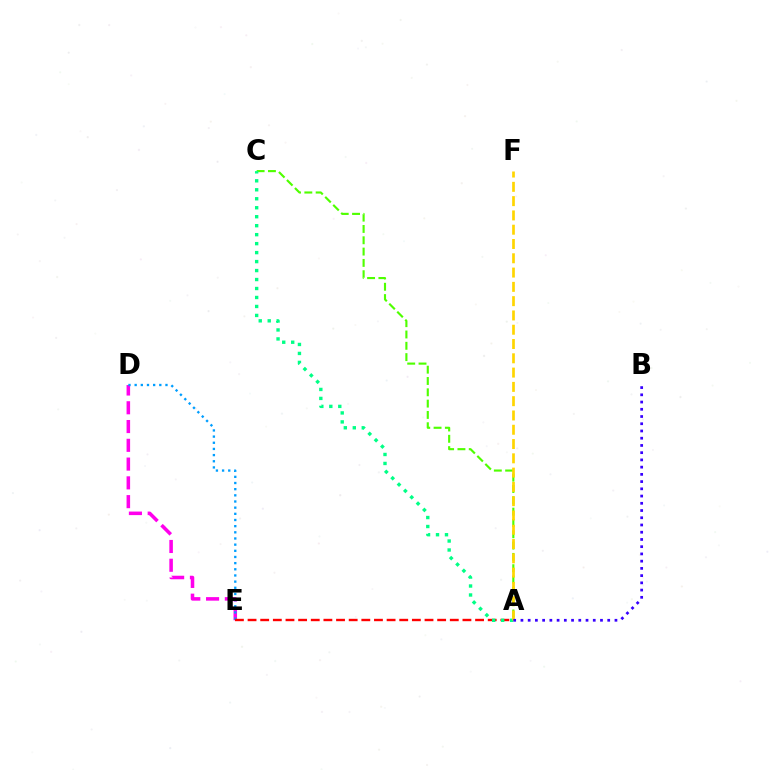{('D', 'E'): [{'color': '#ff00ed', 'line_style': 'dashed', 'thickness': 2.55}, {'color': '#009eff', 'line_style': 'dotted', 'thickness': 1.67}], ('A', 'C'): [{'color': '#4fff00', 'line_style': 'dashed', 'thickness': 1.54}, {'color': '#00ff86', 'line_style': 'dotted', 'thickness': 2.44}], ('A', 'E'): [{'color': '#ff0000', 'line_style': 'dashed', 'thickness': 1.72}], ('A', 'F'): [{'color': '#ffd500', 'line_style': 'dashed', 'thickness': 1.94}], ('A', 'B'): [{'color': '#3700ff', 'line_style': 'dotted', 'thickness': 1.96}]}